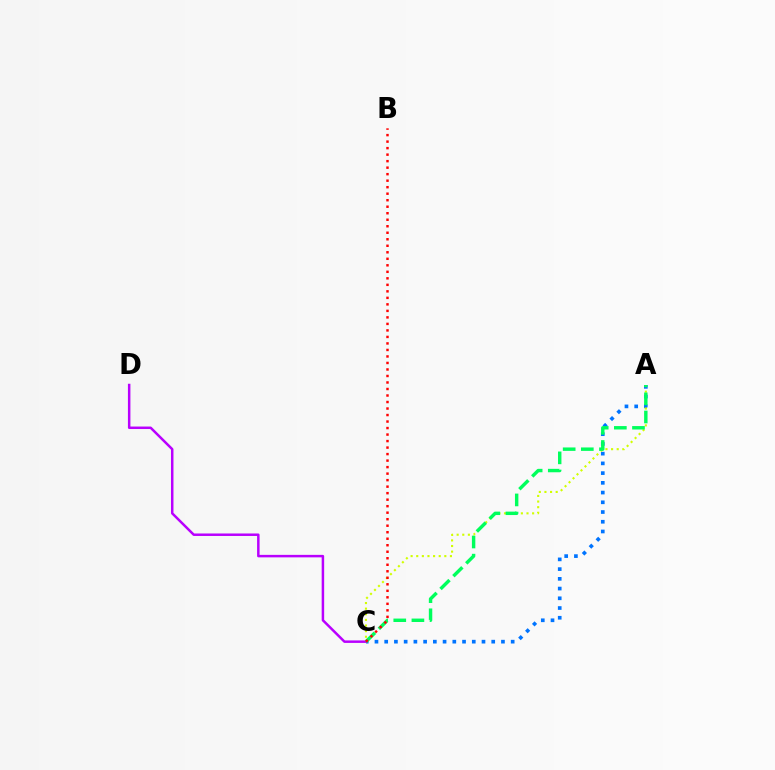{('A', 'C'): [{'color': '#0074ff', 'line_style': 'dotted', 'thickness': 2.64}, {'color': '#d1ff00', 'line_style': 'dotted', 'thickness': 1.53}, {'color': '#00ff5c', 'line_style': 'dashed', 'thickness': 2.46}], ('C', 'D'): [{'color': '#b900ff', 'line_style': 'solid', 'thickness': 1.79}], ('B', 'C'): [{'color': '#ff0000', 'line_style': 'dotted', 'thickness': 1.77}]}